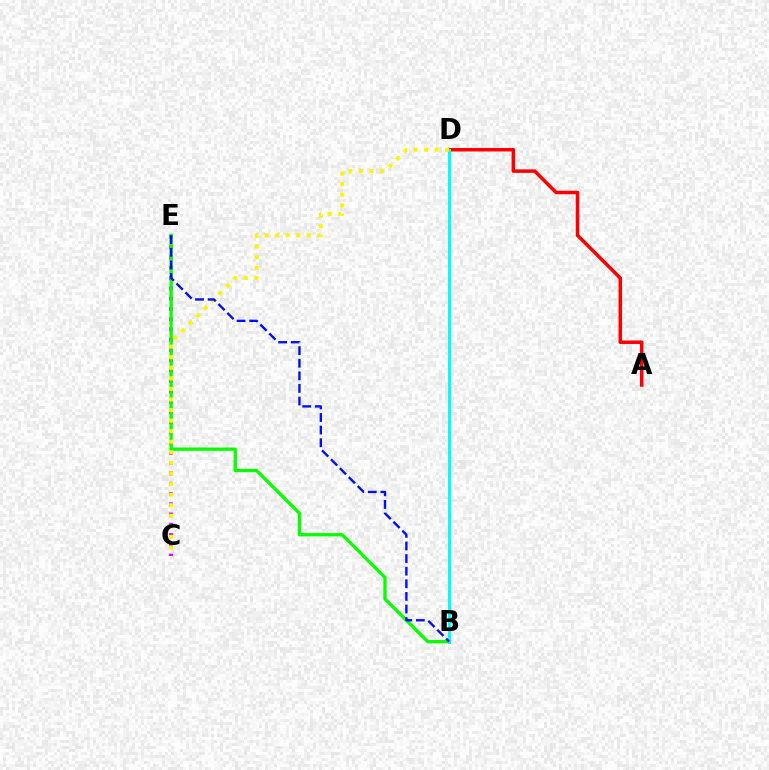{('C', 'E'): [{'color': '#ee00ff', 'line_style': 'dotted', 'thickness': 2.79}], ('B', 'E'): [{'color': '#08ff00', 'line_style': 'solid', 'thickness': 2.36}, {'color': '#0010ff', 'line_style': 'dashed', 'thickness': 1.71}], ('A', 'D'): [{'color': '#ff0000', 'line_style': 'solid', 'thickness': 2.53}], ('B', 'D'): [{'color': '#00fff6', 'line_style': 'solid', 'thickness': 2.14}], ('C', 'D'): [{'color': '#fcf500', 'line_style': 'dotted', 'thickness': 2.87}]}